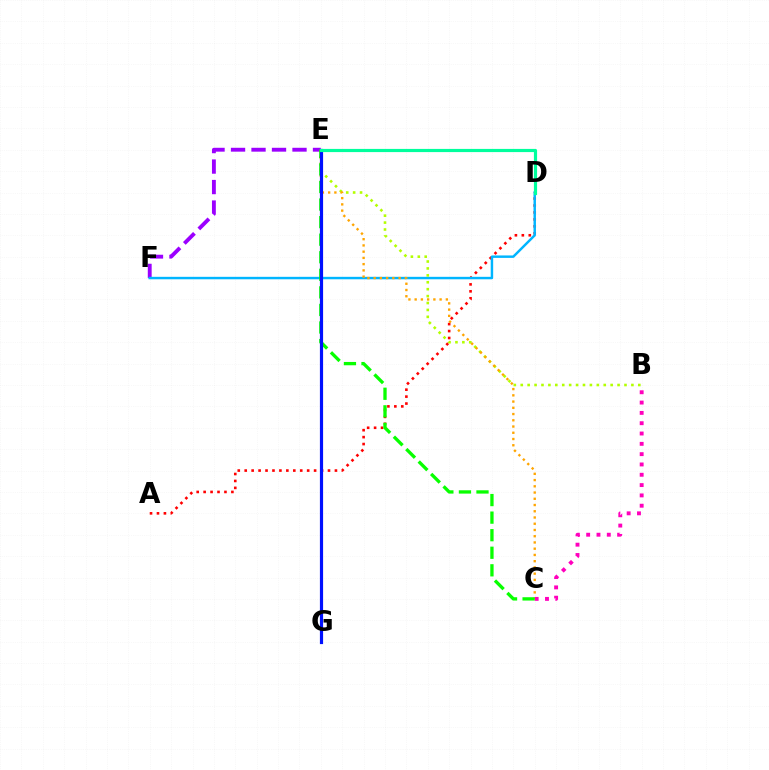{('E', 'F'): [{'color': '#9b00ff', 'line_style': 'dashed', 'thickness': 2.78}], ('A', 'D'): [{'color': '#ff0000', 'line_style': 'dotted', 'thickness': 1.89}], ('D', 'F'): [{'color': '#00b5ff', 'line_style': 'solid', 'thickness': 1.77}], ('B', 'E'): [{'color': '#b3ff00', 'line_style': 'dotted', 'thickness': 1.88}], ('C', 'E'): [{'color': '#ffa500', 'line_style': 'dotted', 'thickness': 1.7}, {'color': '#08ff00', 'line_style': 'dashed', 'thickness': 2.39}], ('B', 'C'): [{'color': '#ff00bd', 'line_style': 'dotted', 'thickness': 2.8}], ('E', 'G'): [{'color': '#0010ff', 'line_style': 'solid', 'thickness': 2.29}], ('D', 'E'): [{'color': '#00ff9d', 'line_style': 'solid', 'thickness': 2.29}]}